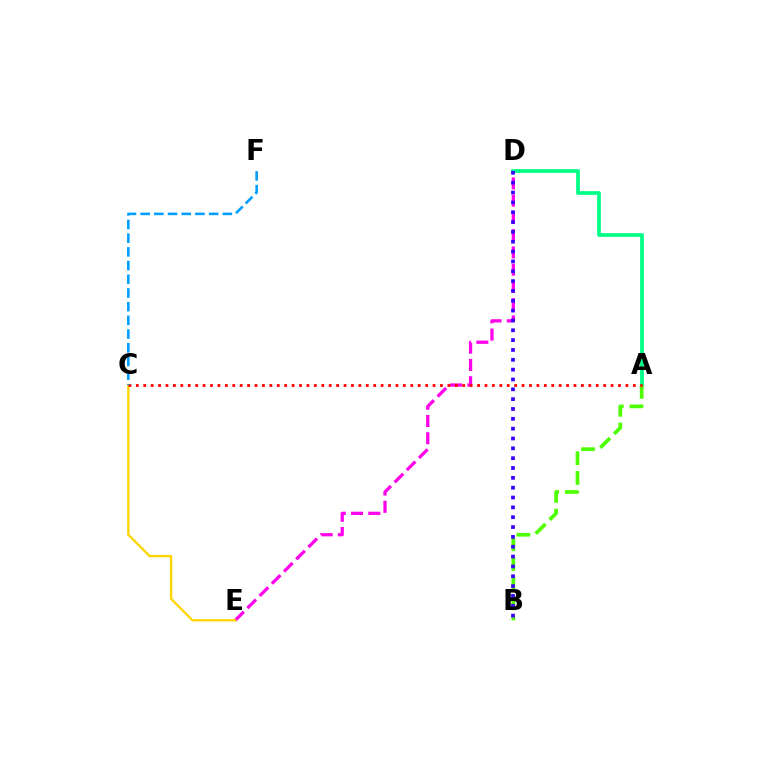{('A', 'D'): [{'color': '#00ff86', 'line_style': 'solid', 'thickness': 2.69}], ('A', 'B'): [{'color': '#4fff00', 'line_style': 'dashed', 'thickness': 2.67}], ('D', 'E'): [{'color': '#ff00ed', 'line_style': 'dashed', 'thickness': 2.34}], ('B', 'D'): [{'color': '#3700ff', 'line_style': 'dotted', 'thickness': 2.67}], ('C', 'E'): [{'color': '#ffd500', 'line_style': 'solid', 'thickness': 1.68}], ('A', 'C'): [{'color': '#ff0000', 'line_style': 'dotted', 'thickness': 2.02}], ('C', 'F'): [{'color': '#009eff', 'line_style': 'dashed', 'thickness': 1.86}]}